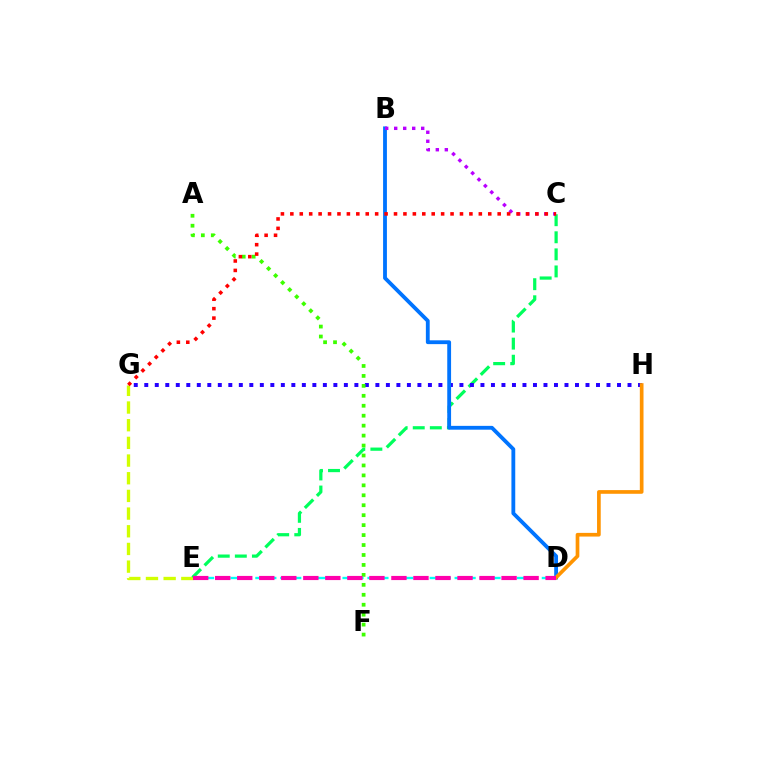{('E', 'G'): [{'color': '#d1ff00', 'line_style': 'dashed', 'thickness': 2.4}], ('C', 'E'): [{'color': '#00ff5c', 'line_style': 'dashed', 'thickness': 2.32}], ('G', 'H'): [{'color': '#2500ff', 'line_style': 'dotted', 'thickness': 2.85}], ('A', 'F'): [{'color': '#3dff00', 'line_style': 'dotted', 'thickness': 2.7}], ('B', 'D'): [{'color': '#0074ff', 'line_style': 'solid', 'thickness': 2.75}], ('D', 'E'): [{'color': '#00fff6', 'line_style': 'dashed', 'thickness': 1.69}, {'color': '#ff00ac', 'line_style': 'dashed', 'thickness': 2.99}], ('D', 'H'): [{'color': '#ff9400', 'line_style': 'solid', 'thickness': 2.65}], ('B', 'C'): [{'color': '#b900ff', 'line_style': 'dotted', 'thickness': 2.45}], ('C', 'G'): [{'color': '#ff0000', 'line_style': 'dotted', 'thickness': 2.56}]}